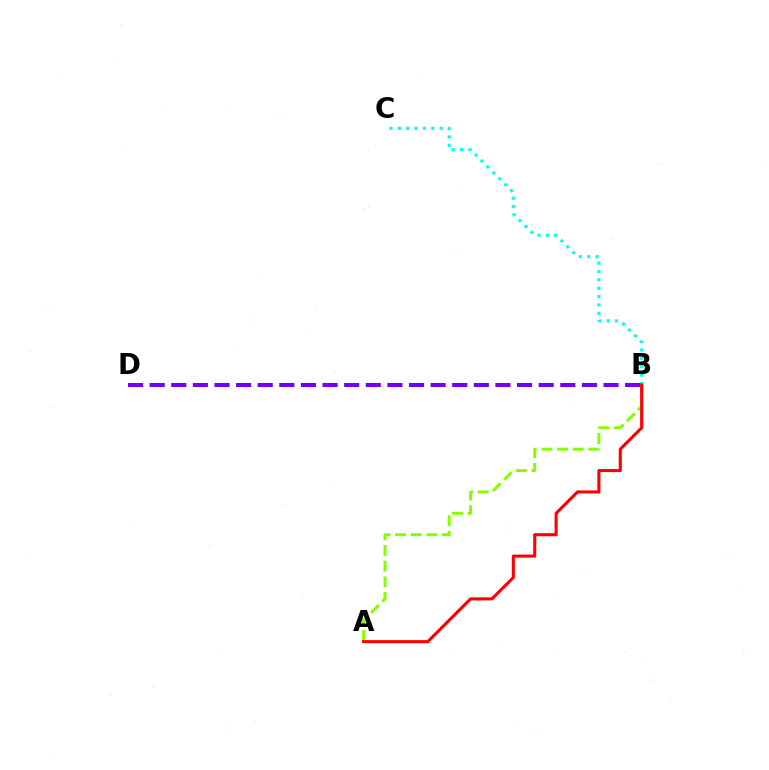{('A', 'B'): [{'color': '#84ff00', 'line_style': 'dashed', 'thickness': 2.13}, {'color': '#ff0000', 'line_style': 'solid', 'thickness': 2.22}], ('B', 'C'): [{'color': '#00fff6', 'line_style': 'dotted', 'thickness': 2.27}], ('B', 'D'): [{'color': '#7200ff', 'line_style': 'dashed', 'thickness': 2.94}]}